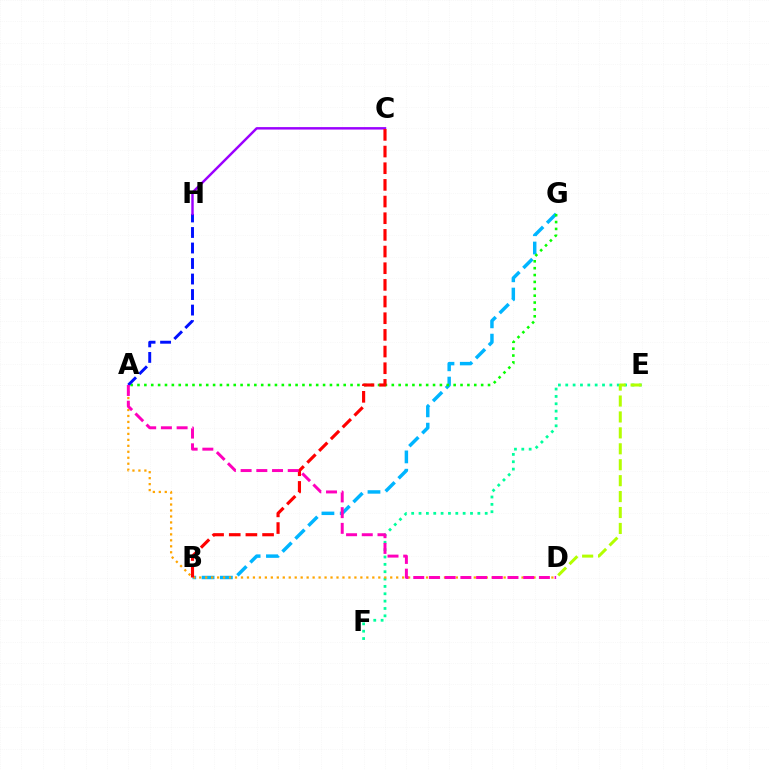{('E', 'F'): [{'color': '#00ff9d', 'line_style': 'dotted', 'thickness': 2.0}], ('B', 'G'): [{'color': '#00b5ff', 'line_style': 'dashed', 'thickness': 2.49}], ('A', 'G'): [{'color': '#08ff00', 'line_style': 'dotted', 'thickness': 1.87}], ('A', 'D'): [{'color': '#ffa500', 'line_style': 'dotted', 'thickness': 1.62}, {'color': '#ff00bd', 'line_style': 'dashed', 'thickness': 2.13}], ('A', 'H'): [{'color': '#0010ff', 'line_style': 'dashed', 'thickness': 2.11}], ('C', 'H'): [{'color': '#9b00ff', 'line_style': 'solid', 'thickness': 1.77}], ('D', 'E'): [{'color': '#b3ff00', 'line_style': 'dashed', 'thickness': 2.16}], ('B', 'C'): [{'color': '#ff0000', 'line_style': 'dashed', 'thickness': 2.26}]}